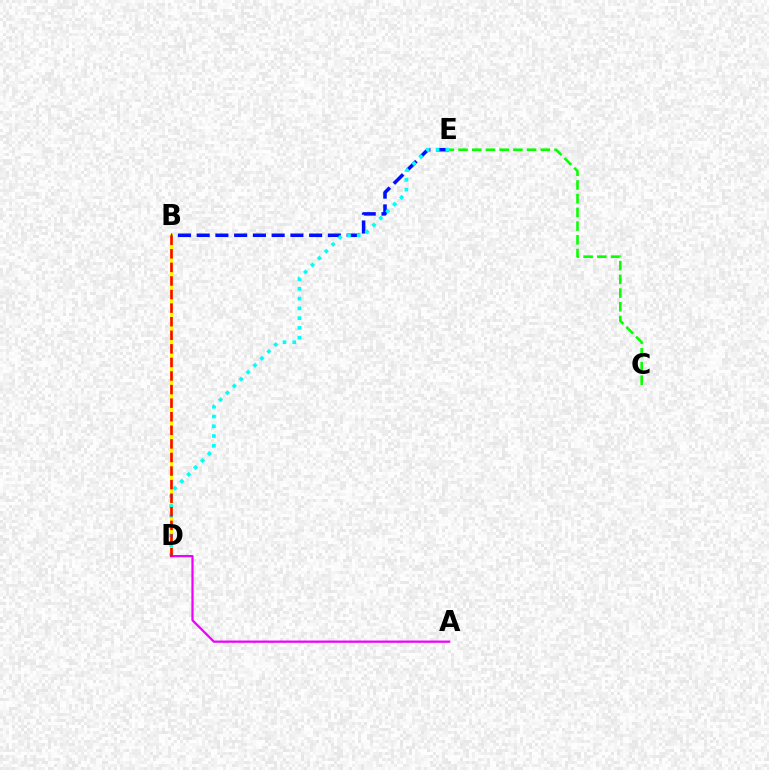{('B', 'D'): [{'color': '#fcf500', 'line_style': 'solid', 'thickness': 2.13}, {'color': '#ff0000', 'line_style': 'dashed', 'thickness': 1.84}], ('B', 'E'): [{'color': '#0010ff', 'line_style': 'dashed', 'thickness': 2.55}], ('C', 'E'): [{'color': '#08ff00', 'line_style': 'dashed', 'thickness': 1.86}], ('D', 'E'): [{'color': '#00fff6', 'line_style': 'dotted', 'thickness': 2.65}], ('A', 'D'): [{'color': '#ee00ff', 'line_style': 'solid', 'thickness': 1.62}]}